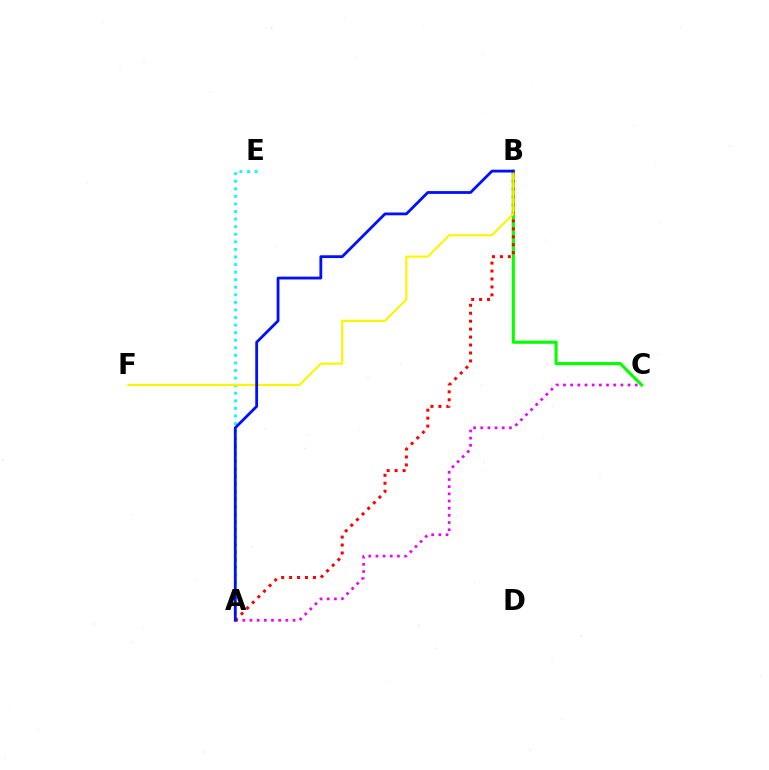{('A', 'E'): [{'color': '#00fff6', 'line_style': 'dotted', 'thickness': 2.06}], ('B', 'C'): [{'color': '#08ff00', 'line_style': 'solid', 'thickness': 2.26}], ('A', 'C'): [{'color': '#ee00ff', 'line_style': 'dotted', 'thickness': 1.95}], ('A', 'B'): [{'color': '#ff0000', 'line_style': 'dotted', 'thickness': 2.16}, {'color': '#0010ff', 'line_style': 'solid', 'thickness': 2.02}], ('B', 'F'): [{'color': '#fcf500', 'line_style': 'solid', 'thickness': 1.56}]}